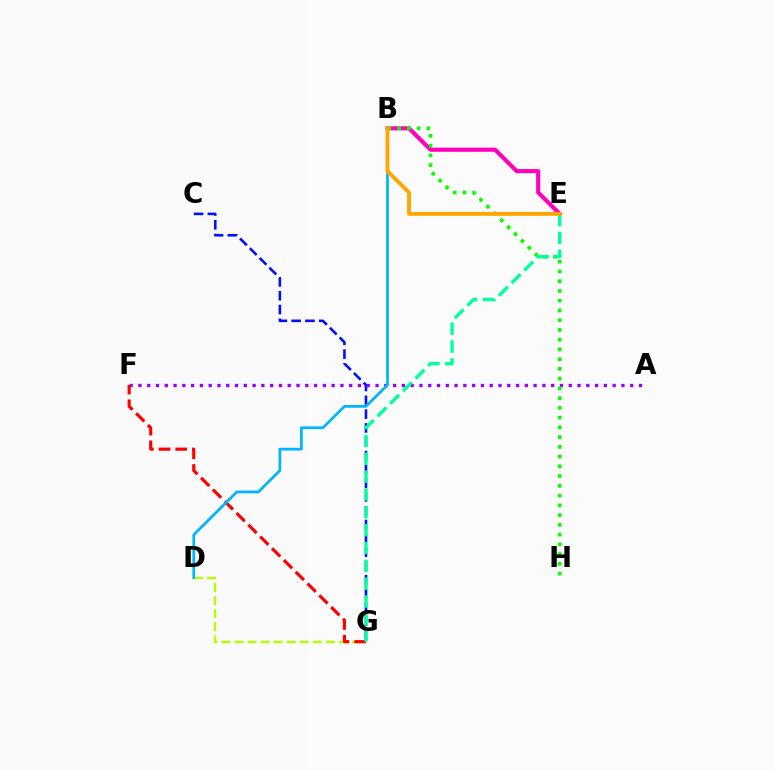{('C', 'G'): [{'color': '#0010ff', 'line_style': 'dashed', 'thickness': 1.87}], ('A', 'F'): [{'color': '#9b00ff', 'line_style': 'dotted', 'thickness': 2.39}], ('B', 'E'): [{'color': '#ff00bd', 'line_style': 'solid', 'thickness': 2.98}, {'color': '#ffa500', 'line_style': 'solid', 'thickness': 2.79}], ('D', 'G'): [{'color': '#b3ff00', 'line_style': 'dashed', 'thickness': 1.77}], ('F', 'G'): [{'color': '#ff0000', 'line_style': 'dashed', 'thickness': 2.27}], ('B', 'H'): [{'color': '#08ff00', 'line_style': 'dotted', 'thickness': 2.65}], ('E', 'G'): [{'color': '#00ff9d', 'line_style': 'dashed', 'thickness': 2.42}], ('B', 'D'): [{'color': '#00b5ff', 'line_style': 'solid', 'thickness': 1.97}]}